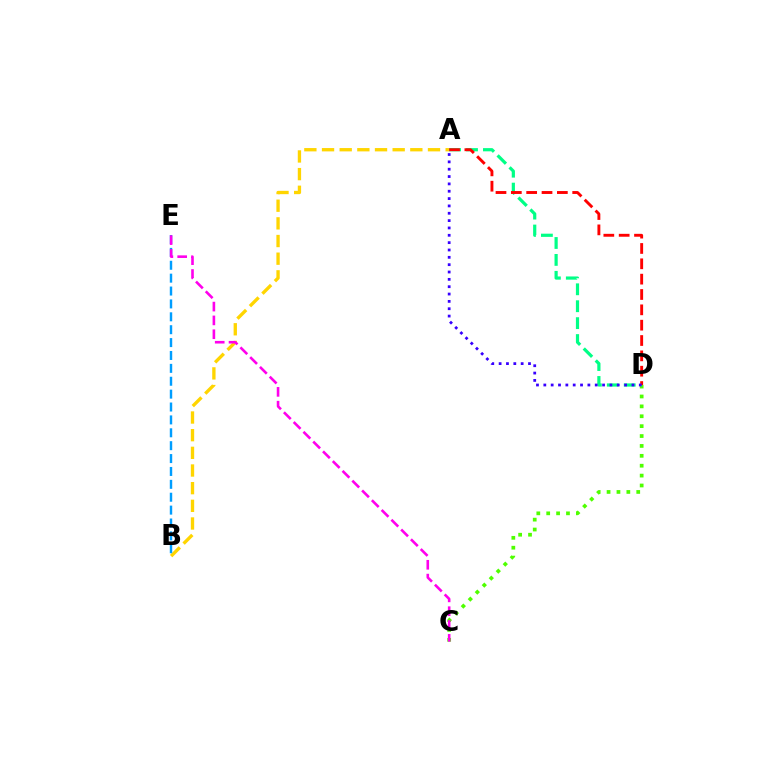{('A', 'B'): [{'color': '#ffd500', 'line_style': 'dashed', 'thickness': 2.4}], ('C', 'D'): [{'color': '#4fff00', 'line_style': 'dotted', 'thickness': 2.69}], ('B', 'E'): [{'color': '#009eff', 'line_style': 'dashed', 'thickness': 1.75}], ('A', 'D'): [{'color': '#00ff86', 'line_style': 'dashed', 'thickness': 2.3}, {'color': '#ff0000', 'line_style': 'dashed', 'thickness': 2.08}, {'color': '#3700ff', 'line_style': 'dotted', 'thickness': 2.0}], ('C', 'E'): [{'color': '#ff00ed', 'line_style': 'dashed', 'thickness': 1.88}]}